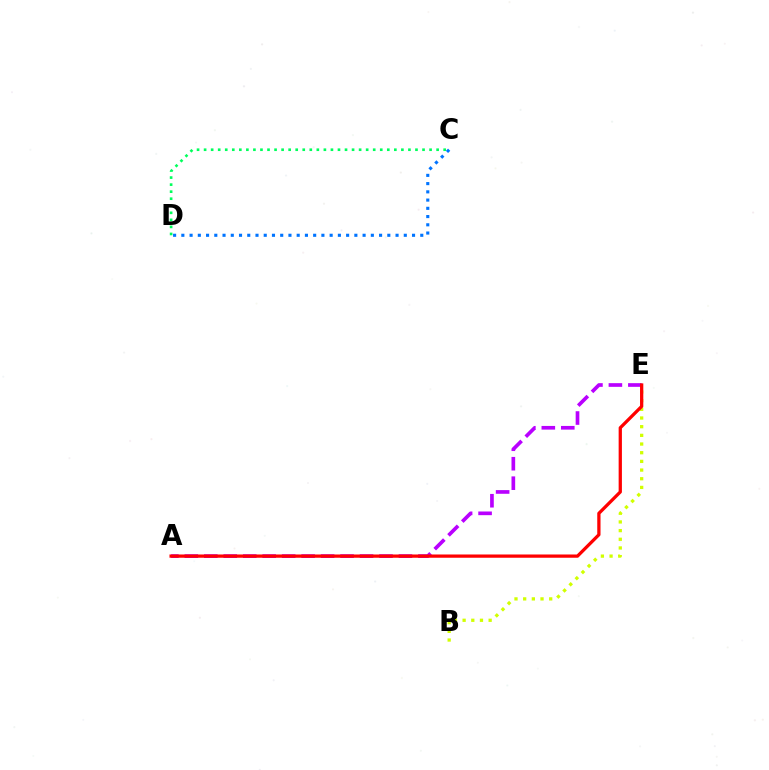{('B', 'E'): [{'color': '#d1ff00', 'line_style': 'dotted', 'thickness': 2.36}], ('C', 'D'): [{'color': '#00ff5c', 'line_style': 'dotted', 'thickness': 1.91}, {'color': '#0074ff', 'line_style': 'dotted', 'thickness': 2.24}], ('A', 'E'): [{'color': '#b900ff', 'line_style': 'dashed', 'thickness': 2.64}, {'color': '#ff0000', 'line_style': 'solid', 'thickness': 2.35}]}